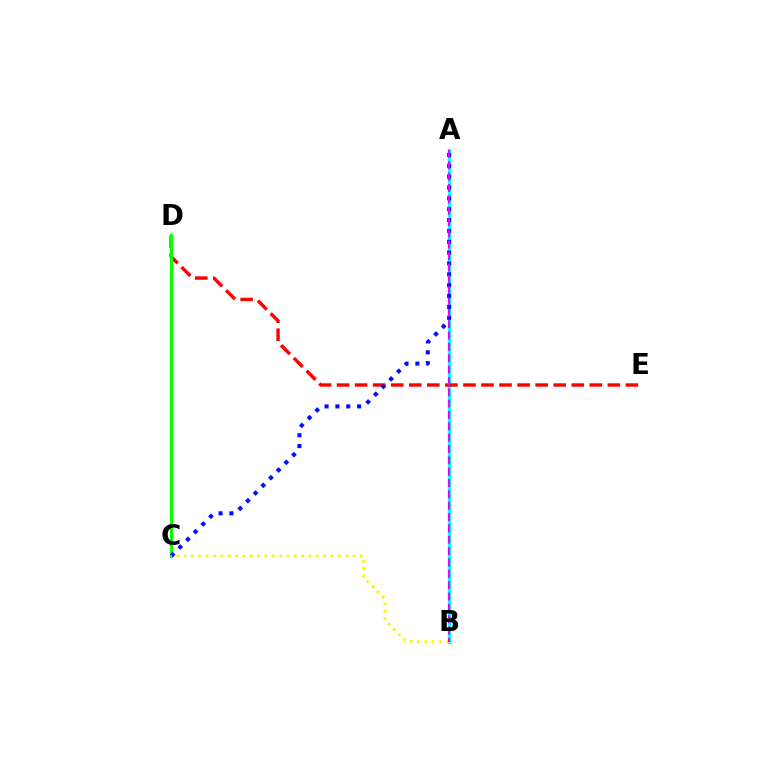{('A', 'B'): [{'color': '#00fff6', 'line_style': 'solid', 'thickness': 2.31}, {'color': '#ee00ff', 'line_style': 'dashed', 'thickness': 1.54}], ('D', 'E'): [{'color': '#ff0000', 'line_style': 'dashed', 'thickness': 2.45}], ('C', 'D'): [{'color': '#08ff00', 'line_style': 'solid', 'thickness': 2.27}], ('A', 'C'): [{'color': '#0010ff', 'line_style': 'dotted', 'thickness': 2.95}], ('B', 'C'): [{'color': '#fcf500', 'line_style': 'dotted', 'thickness': 2.0}]}